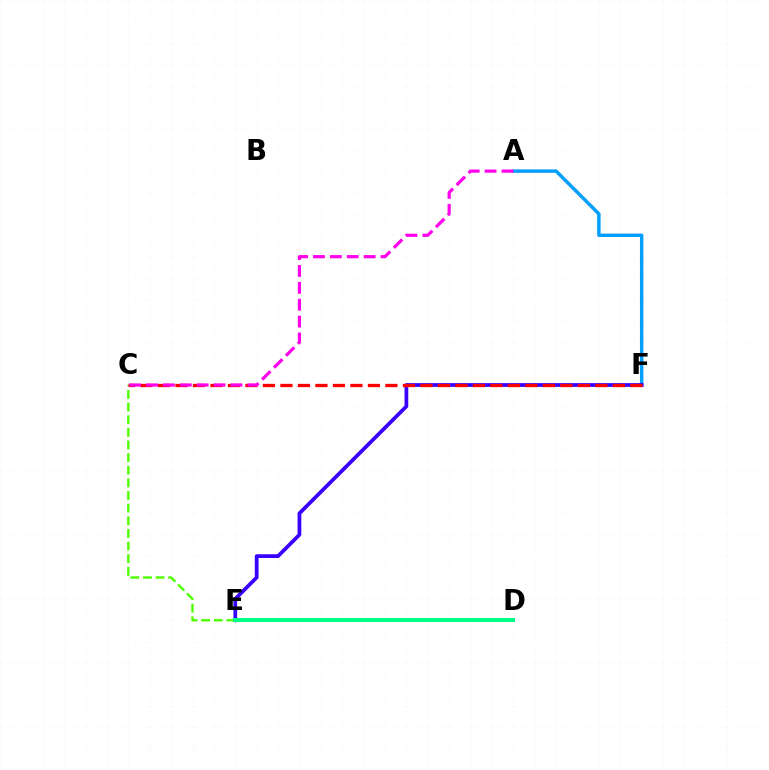{('C', 'E'): [{'color': '#4fff00', 'line_style': 'dashed', 'thickness': 1.72}], ('D', 'E'): [{'color': '#ffd500', 'line_style': 'solid', 'thickness': 2.13}, {'color': '#00ff86', 'line_style': 'solid', 'thickness': 2.93}], ('A', 'F'): [{'color': '#009eff', 'line_style': 'solid', 'thickness': 2.47}], ('E', 'F'): [{'color': '#3700ff', 'line_style': 'solid', 'thickness': 2.69}], ('C', 'F'): [{'color': '#ff0000', 'line_style': 'dashed', 'thickness': 2.38}], ('A', 'C'): [{'color': '#ff00ed', 'line_style': 'dashed', 'thickness': 2.29}]}